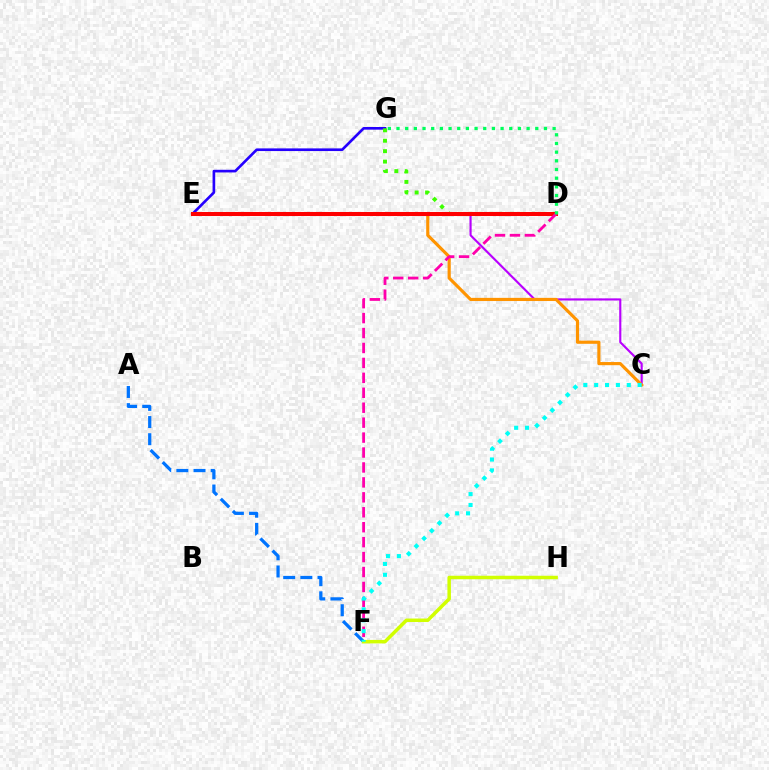{('E', 'G'): [{'color': '#2500ff', 'line_style': 'solid', 'thickness': 1.91}], ('A', 'F'): [{'color': '#0074ff', 'line_style': 'dashed', 'thickness': 2.33}], ('D', 'G'): [{'color': '#3dff00', 'line_style': 'dotted', 'thickness': 2.83}, {'color': '#00ff5c', 'line_style': 'dotted', 'thickness': 2.36}], ('C', 'E'): [{'color': '#b900ff', 'line_style': 'solid', 'thickness': 1.53}, {'color': '#ff9400', 'line_style': 'solid', 'thickness': 2.27}], ('D', 'E'): [{'color': '#ff0000', 'line_style': 'solid', 'thickness': 2.9}], ('D', 'F'): [{'color': '#ff00ac', 'line_style': 'dashed', 'thickness': 2.03}], ('F', 'H'): [{'color': '#d1ff00', 'line_style': 'solid', 'thickness': 2.52}], ('C', 'F'): [{'color': '#00fff6', 'line_style': 'dotted', 'thickness': 2.95}]}